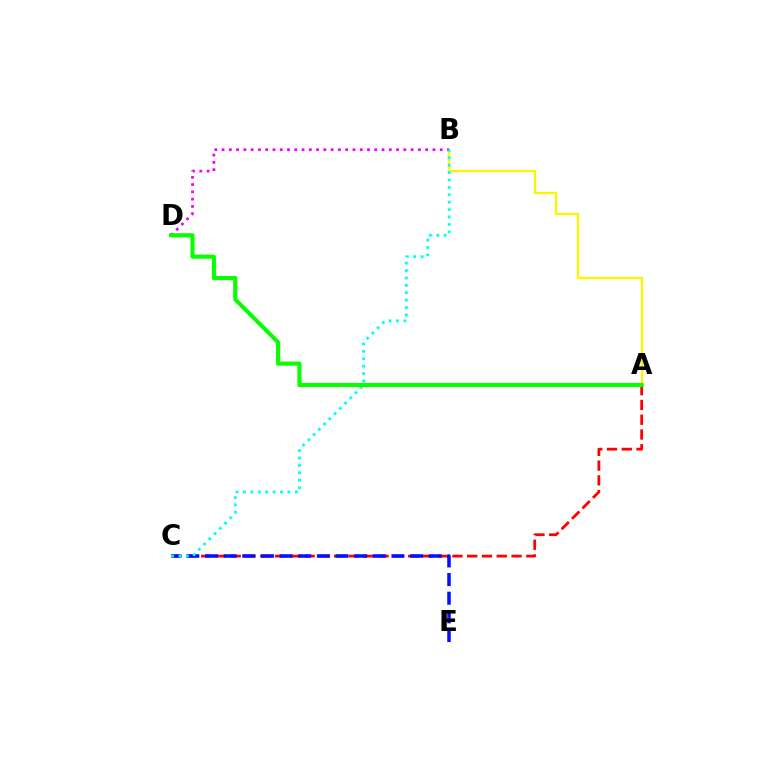{('A', 'B'): [{'color': '#fcf500', 'line_style': 'solid', 'thickness': 1.66}], ('A', 'C'): [{'color': '#ff0000', 'line_style': 'dashed', 'thickness': 2.01}], ('B', 'D'): [{'color': '#ee00ff', 'line_style': 'dotted', 'thickness': 1.98}], ('C', 'E'): [{'color': '#0010ff', 'line_style': 'dashed', 'thickness': 2.53}], ('B', 'C'): [{'color': '#00fff6', 'line_style': 'dotted', 'thickness': 2.01}], ('A', 'D'): [{'color': '#08ff00', 'line_style': 'solid', 'thickness': 2.96}]}